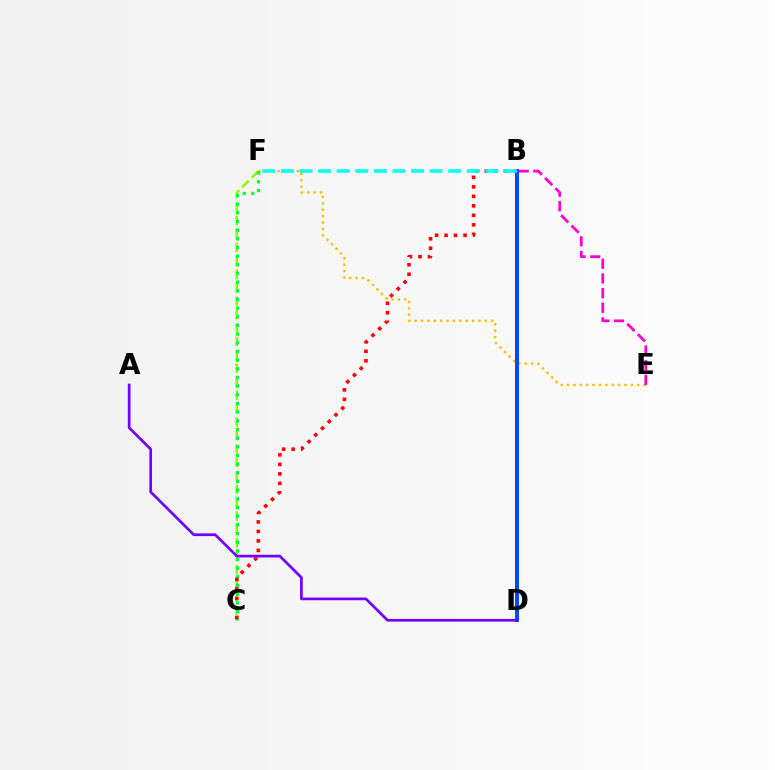{('C', 'F'): [{'color': '#84ff00', 'line_style': 'dashed', 'thickness': 1.82}, {'color': '#00ff39', 'line_style': 'dotted', 'thickness': 2.35}], ('E', 'F'): [{'color': '#ffbd00', 'line_style': 'dotted', 'thickness': 1.73}], ('B', 'D'): [{'color': '#004bff', 'line_style': 'solid', 'thickness': 2.88}], ('B', 'C'): [{'color': '#ff0000', 'line_style': 'dotted', 'thickness': 2.58}], ('B', 'E'): [{'color': '#ff00cf', 'line_style': 'dashed', 'thickness': 1.99}], ('B', 'F'): [{'color': '#00fff6', 'line_style': 'dashed', 'thickness': 2.53}], ('A', 'D'): [{'color': '#7200ff', 'line_style': 'solid', 'thickness': 1.93}]}